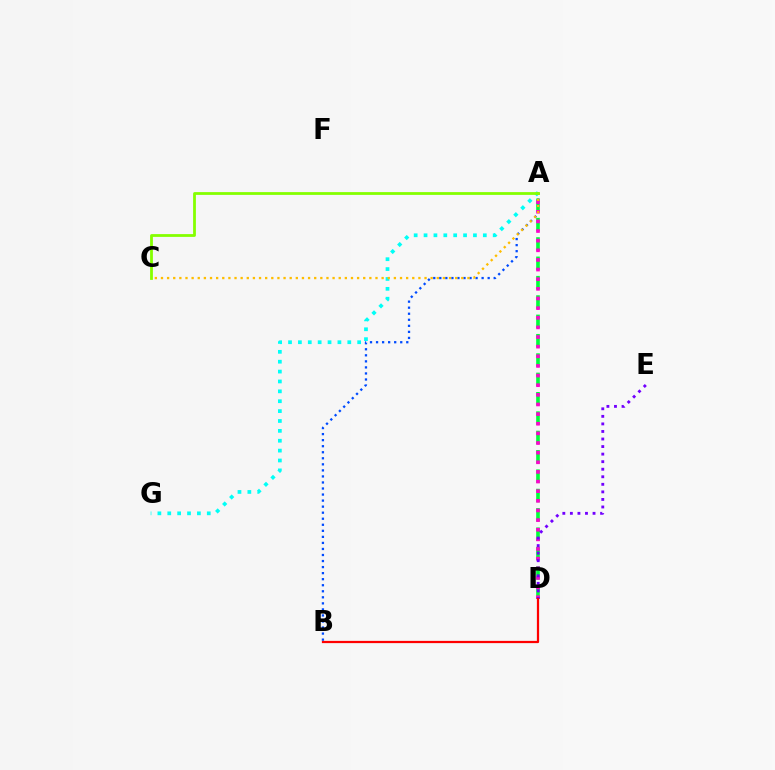{('A', 'G'): [{'color': '#00fff6', 'line_style': 'dotted', 'thickness': 2.68}], ('A', 'D'): [{'color': '#00ff39', 'line_style': 'dashed', 'thickness': 2.63}, {'color': '#ff00cf', 'line_style': 'dotted', 'thickness': 2.62}], ('A', 'B'): [{'color': '#004bff', 'line_style': 'dotted', 'thickness': 1.64}], ('D', 'E'): [{'color': '#7200ff', 'line_style': 'dotted', 'thickness': 2.05}], ('A', 'C'): [{'color': '#ffbd00', 'line_style': 'dotted', 'thickness': 1.67}, {'color': '#84ff00', 'line_style': 'solid', 'thickness': 2.0}], ('B', 'D'): [{'color': '#ff0000', 'line_style': 'solid', 'thickness': 1.61}]}